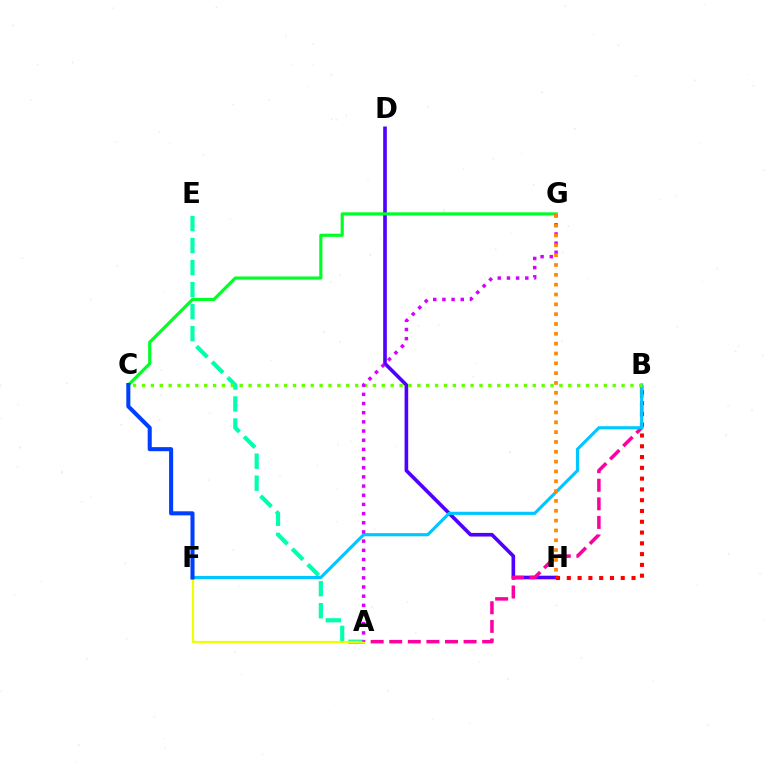{('D', 'H'): [{'color': '#4f00ff', 'line_style': 'solid', 'thickness': 2.61}], ('C', 'G'): [{'color': '#00ff27', 'line_style': 'solid', 'thickness': 2.27}], ('A', 'B'): [{'color': '#ff00a0', 'line_style': 'dashed', 'thickness': 2.52}], ('B', 'H'): [{'color': '#ff0000', 'line_style': 'dotted', 'thickness': 2.93}], ('A', 'E'): [{'color': '#00ffaf', 'line_style': 'dashed', 'thickness': 2.99}], ('A', 'F'): [{'color': '#eeff00', 'line_style': 'solid', 'thickness': 1.6}], ('B', 'F'): [{'color': '#00c7ff', 'line_style': 'solid', 'thickness': 2.27}], ('B', 'C'): [{'color': '#66ff00', 'line_style': 'dotted', 'thickness': 2.41}], ('A', 'G'): [{'color': '#d600ff', 'line_style': 'dotted', 'thickness': 2.49}], ('G', 'H'): [{'color': '#ff8800', 'line_style': 'dotted', 'thickness': 2.67}], ('C', 'F'): [{'color': '#003fff', 'line_style': 'solid', 'thickness': 2.92}]}